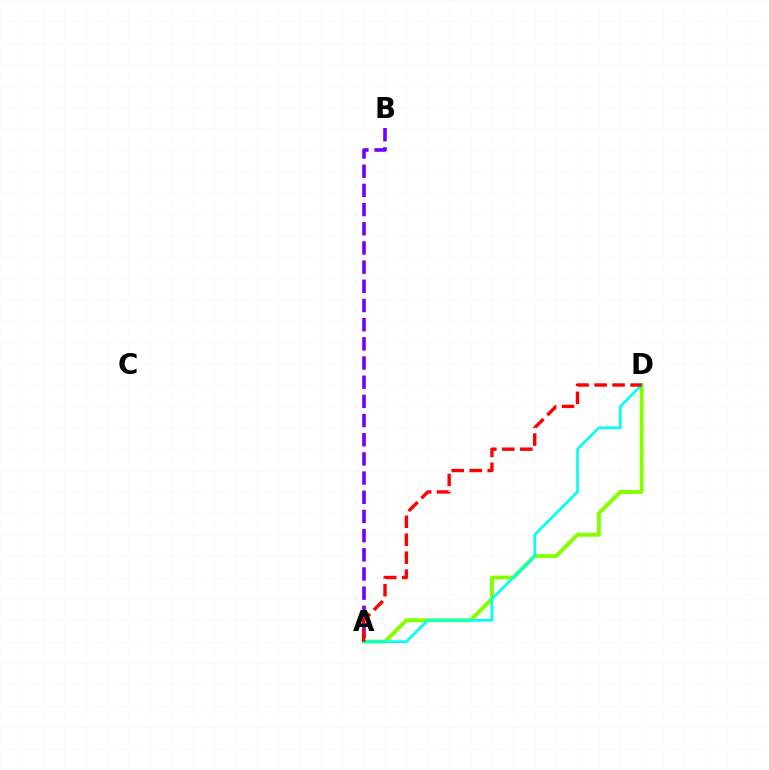{('A', 'D'): [{'color': '#84ff00', 'line_style': 'solid', 'thickness': 2.84}, {'color': '#00fff6', 'line_style': 'solid', 'thickness': 1.93}, {'color': '#ff0000', 'line_style': 'dashed', 'thickness': 2.44}], ('A', 'B'): [{'color': '#7200ff', 'line_style': 'dashed', 'thickness': 2.61}]}